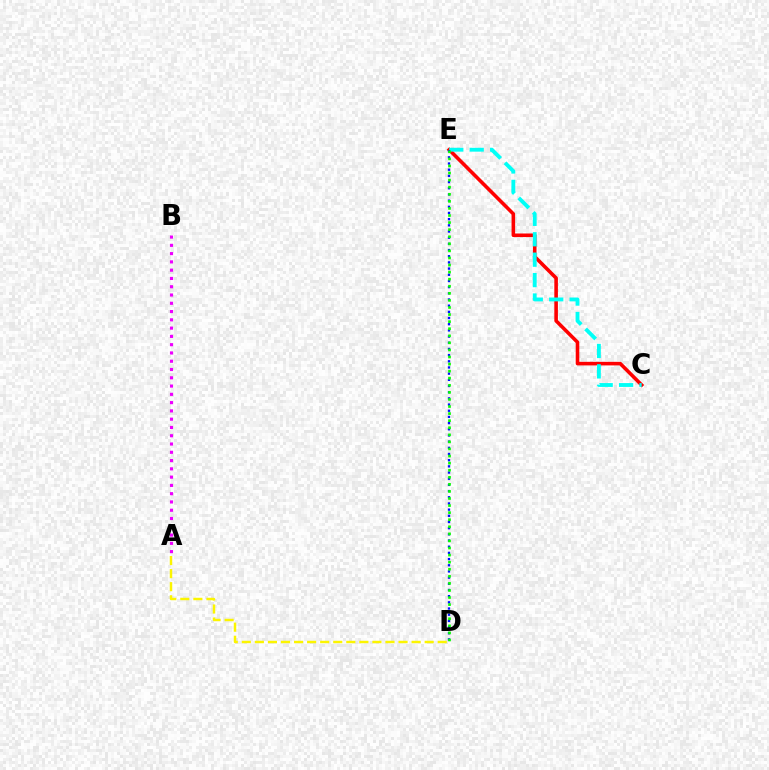{('C', 'E'): [{'color': '#ff0000', 'line_style': 'solid', 'thickness': 2.58}, {'color': '#00fff6', 'line_style': 'dashed', 'thickness': 2.77}], ('A', 'B'): [{'color': '#ee00ff', 'line_style': 'dotted', 'thickness': 2.25}], ('A', 'D'): [{'color': '#fcf500', 'line_style': 'dashed', 'thickness': 1.77}], ('D', 'E'): [{'color': '#0010ff', 'line_style': 'dotted', 'thickness': 1.68}, {'color': '#08ff00', 'line_style': 'dotted', 'thickness': 1.92}]}